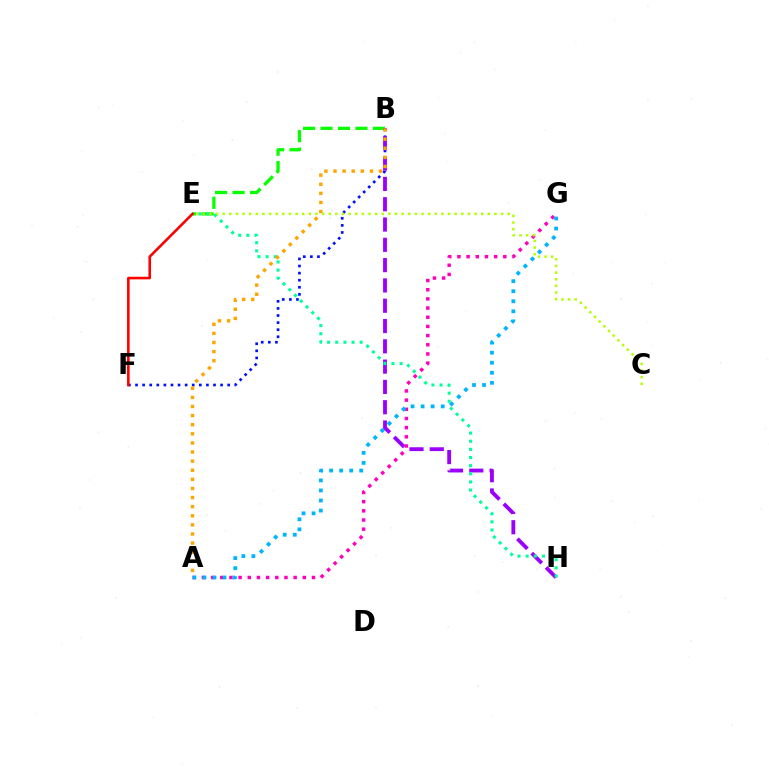{('B', 'F'): [{'color': '#0010ff', 'line_style': 'dotted', 'thickness': 1.93}], ('B', 'E'): [{'color': '#08ff00', 'line_style': 'dashed', 'thickness': 2.37}], ('B', 'H'): [{'color': '#9b00ff', 'line_style': 'dashed', 'thickness': 2.76}], ('E', 'H'): [{'color': '#00ff9d', 'line_style': 'dotted', 'thickness': 2.21}], ('A', 'B'): [{'color': '#ffa500', 'line_style': 'dotted', 'thickness': 2.47}], ('A', 'G'): [{'color': '#ff00bd', 'line_style': 'dotted', 'thickness': 2.49}, {'color': '#00b5ff', 'line_style': 'dotted', 'thickness': 2.73}], ('E', 'F'): [{'color': '#ff0000', 'line_style': 'solid', 'thickness': 1.88}], ('C', 'E'): [{'color': '#b3ff00', 'line_style': 'dotted', 'thickness': 1.8}]}